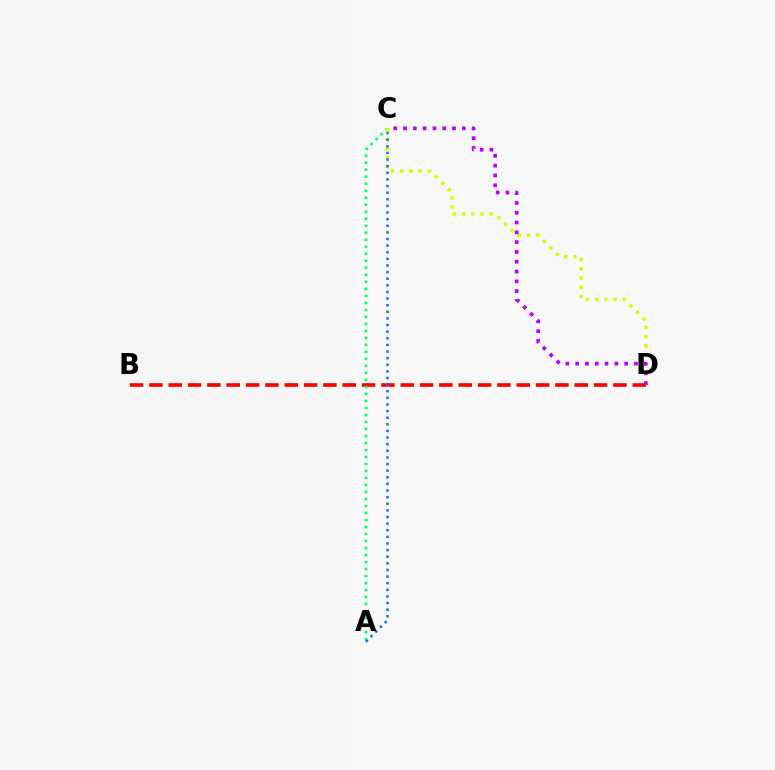{('B', 'D'): [{'color': '#ff0000', 'line_style': 'dashed', 'thickness': 2.63}], ('A', 'C'): [{'color': '#00ff5c', 'line_style': 'dotted', 'thickness': 1.9}, {'color': '#0074ff', 'line_style': 'dotted', 'thickness': 1.8}], ('C', 'D'): [{'color': '#d1ff00', 'line_style': 'dotted', 'thickness': 2.5}, {'color': '#b900ff', 'line_style': 'dotted', 'thickness': 2.66}]}